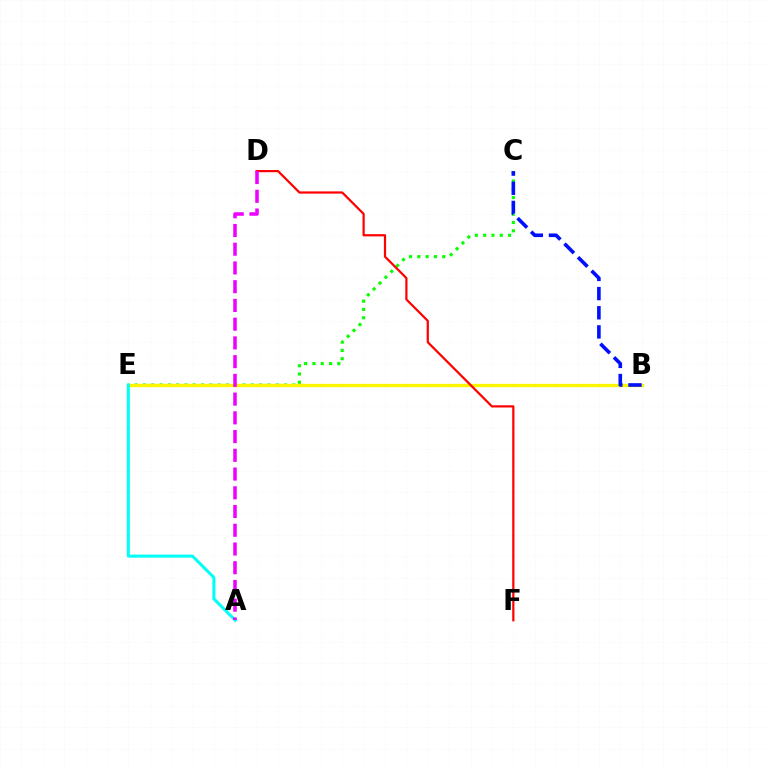{('C', 'E'): [{'color': '#08ff00', 'line_style': 'dotted', 'thickness': 2.25}], ('B', 'E'): [{'color': '#fcf500', 'line_style': 'solid', 'thickness': 2.38}], ('B', 'C'): [{'color': '#0010ff', 'line_style': 'dashed', 'thickness': 2.6}], ('D', 'F'): [{'color': '#ff0000', 'line_style': 'solid', 'thickness': 1.6}], ('A', 'E'): [{'color': '#00fff6', 'line_style': 'solid', 'thickness': 2.18}], ('A', 'D'): [{'color': '#ee00ff', 'line_style': 'dashed', 'thickness': 2.55}]}